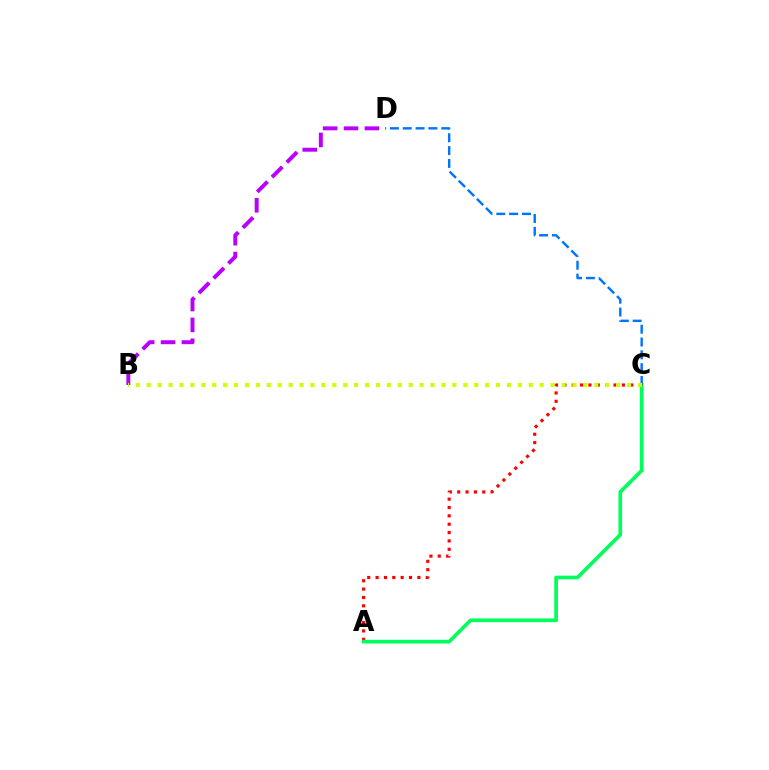{('A', 'C'): [{'color': '#ff0000', 'line_style': 'dotted', 'thickness': 2.27}, {'color': '#00ff5c', 'line_style': 'solid', 'thickness': 2.66}], ('B', 'D'): [{'color': '#b900ff', 'line_style': 'dashed', 'thickness': 2.84}], ('C', 'D'): [{'color': '#0074ff', 'line_style': 'dashed', 'thickness': 1.74}], ('B', 'C'): [{'color': '#d1ff00', 'line_style': 'dotted', 'thickness': 2.97}]}